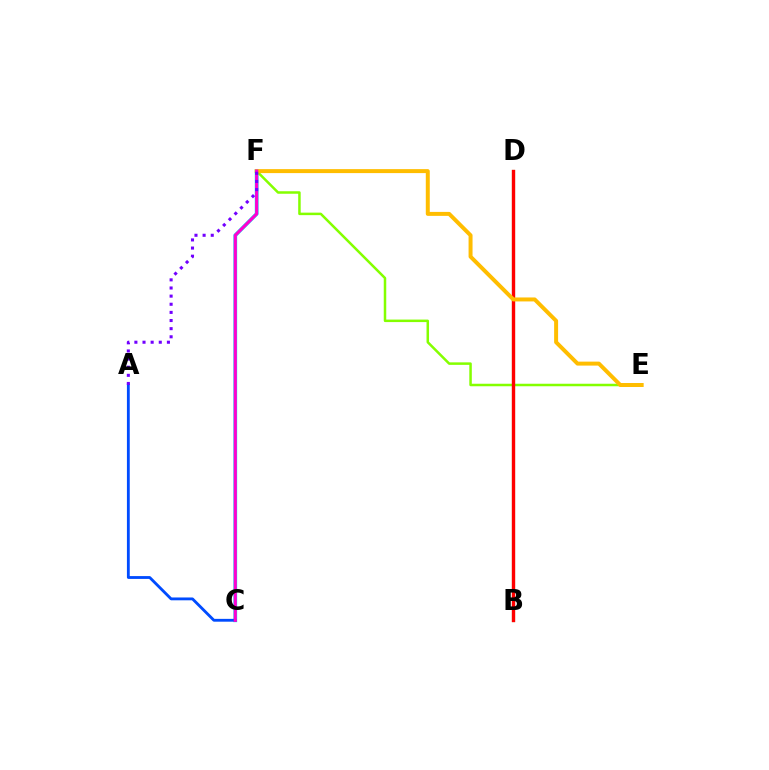{('C', 'F'): [{'color': '#00fff6', 'line_style': 'solid', 'thickness': 2.75}, {'color': '#ff00cf', 'line_style': 'solid', 'thickness': 2.28}], ('E', 'F'): [{'color': '#84ff00', 'line_style': 'solid', 'thickness': 1.8}, {'color': '#ffbd00', 'line_style': 'solid', 'thickness': 2.86}], ('B', 'D'): [{'color': '#00ff39', 'line_style': 'solid', 'thickness': 2.22}, {'color': '#ff0000', 'line_style': 'solid', 'thickness': 2.41}], ('A', 'C'): [{'color': '#004bff', 'line_style': 'solid', 'thickness': 2.04}], ('A', 'F'): [{'color': '#7200ff', 'line_style': 'dotted', 'thickness': 2.21}]}